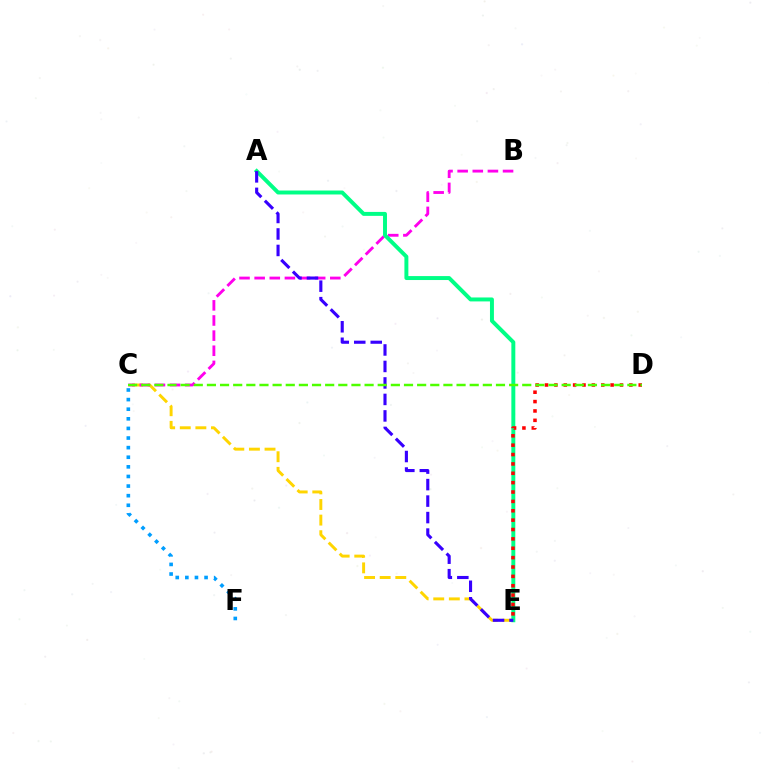{('C', 'E'): [{'color': '#ffd500', 'line_style': 'dashed', 'thickness': 2.12}], ('C', 'F'): [{'color': '#009eff', 'line_style': 'dotted', 'thickness': 2.61}], ('B', 'C'): [{'color': '#ff00ed', 'line_style': 'dashed', 'thickness': 2.06}], ('A', 'E'): [{'color': '#00ff86', 'line_style': 'solid', 'thickness': 2.84}, {'color': '#3700ff', 'line_style': 'dashed', 'thickness': 2.24}], ('D', 'E'): [{'color': '#ff0000', 'line_style': 'dotted', 'thickness': 2.55}], ('C', 'D'): [{'color': '#4fff00', 'line_style': 'dashed', 'thickness': 1.78}]}